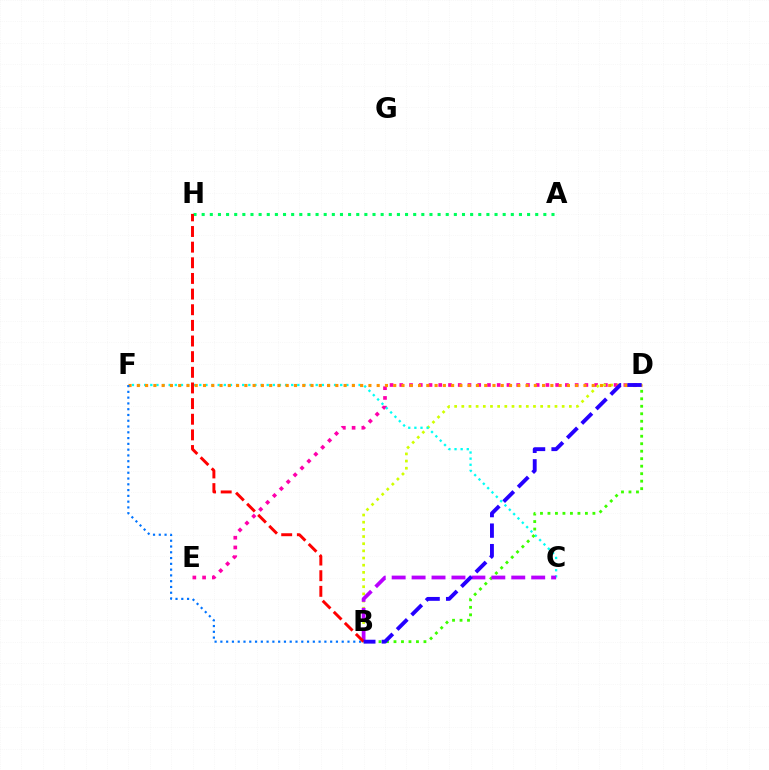{('A', 'H'): [{'color': '#00ff5c', 'line_style': 'dotted', 'thickness': 2.21}], ('D', 'E'): [{'color': '#ff00ac', 'line_style': 'dotted', 'thickness': 2.65}], ('B', 'D'): [{'color': '#d1ff00', 'line_style': 'dotted', 'thickness': 1.95}, {'color': '#3dff00', 'line_style': 'dotted', 'thickness': 2.03}, {'color': '#2500ff', 'line_style': 'dashed', 'thickness': 2.79}], ('C', 'F'): [{'color': '#00fff6', 'line_style': 'dotted', 'thickness': 1.66}], ('B', 'C'): [{'color': '#b900ff', 'line_style': 'dashed', 'thickness': 2.71}], ('D', 'F'): [{'color': '#ff9400', 'line_style': 'dotted', 'thickness': 2.25}], ('B', 'F'): [{'color': '#0074ff', 'line_style': 'dotted', 'thickness': 1.57}], ('B', 'H'): [{'color': '#ff0000', 'line_style': 'dashed', 'thickness': 2.13}]}